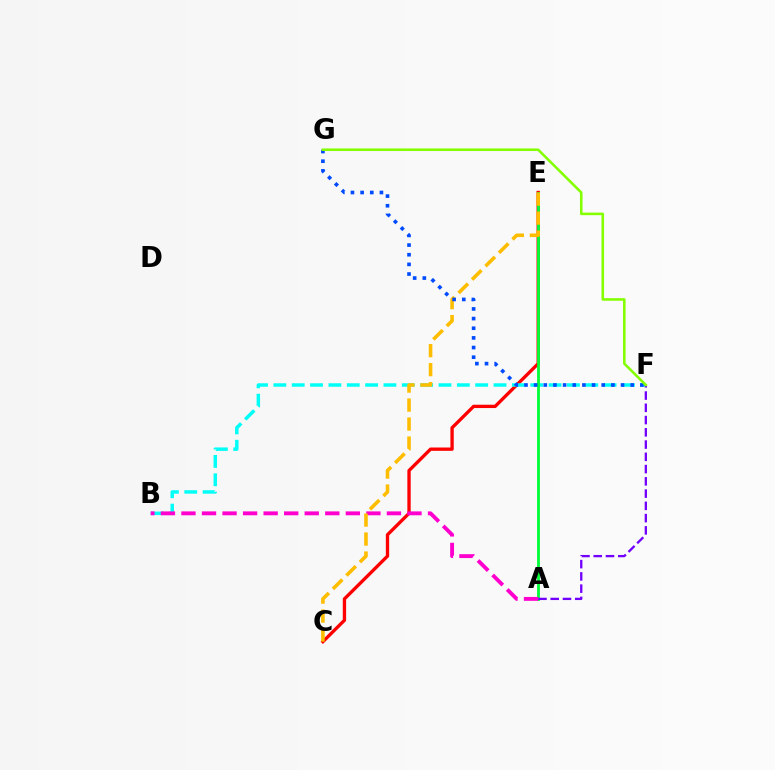{('C', 'E'): [{'color': '#ff0000', 'line_style': 'solid', 'thickness': 2.4}, {'color': '#ffbd00', 'line_style': 'dashed', 'thickness': 2.58}], ('B', 'F'): [{'color': '#00fff6', 'line_style': 'dashed', 'thickness': 2.49}], ('A', 'E'): [{'color': '#00ff39', 'line_style': 'solid', 'thickness': 2.03}], ('A', 'F'): [{'color': '#7200ff', 'line_style': 'dashed', 'thickness': 1.66}], ('A', 'B'): [{'color': '#ff00cf', 'line_style': 'dashed', 'thickness': 2.79}], ('F', 'G'): [{'color': '#004bff', 'line_style': 'dotted', 'thickness': 2.62}, {'color': '#84ff00', 'line_style': 'solid', 'thickness': 1.85}]}